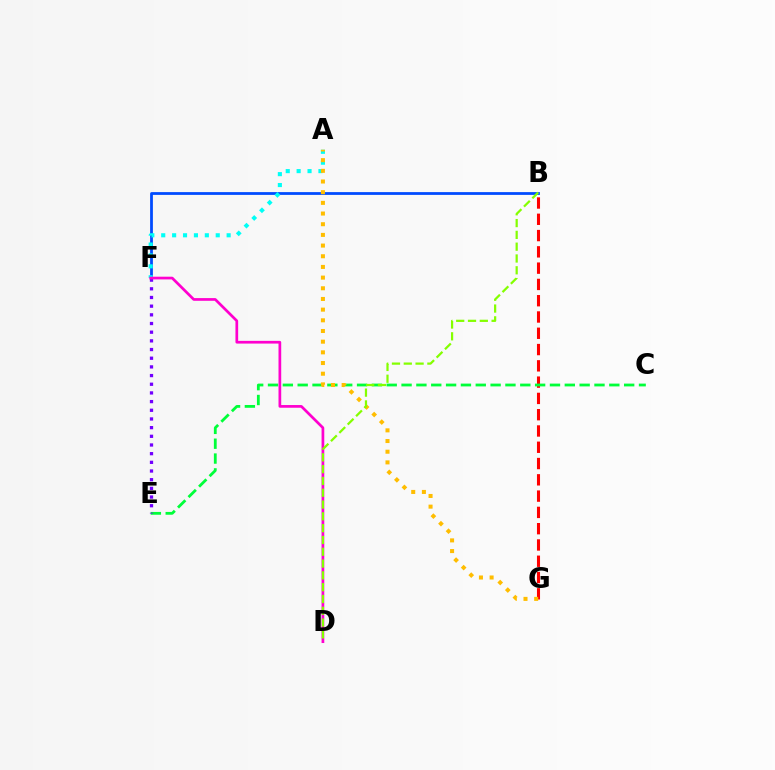{('B', 'F'): [{'color': '#004bff', 'line_style': 'solid', 'thickness': 2.0}], ('B', 'G'): [{'color': '#ff0000', 'line_style': 'dashed', 'thickness': 2.21}], ('C', 'E'): [{'color': '#00ff39', 'line_style': 'dashed', 'thickness': 2.02}], ('E', 'F'): [{'color': '#7200ff', 'line_style': 'dotted', 'thickness': 2.36}], ('A', 'F'): [{'color': '#00fff6', 'line_style': 'dotted', 'thickness': 2.96}], ('D', 'F'): [{'color': '#ff00cf', 'line_style': 'solid', 'thickness': 1.95}], ('A', 'G'): [{'color': '#ffbd00', 'line_style': 'dotted', 'thickness': 2.9}], ('B', 'D'): [{'color': '#84ff00', 'line_style': 'dashed', 'thickness': 1.6}]}